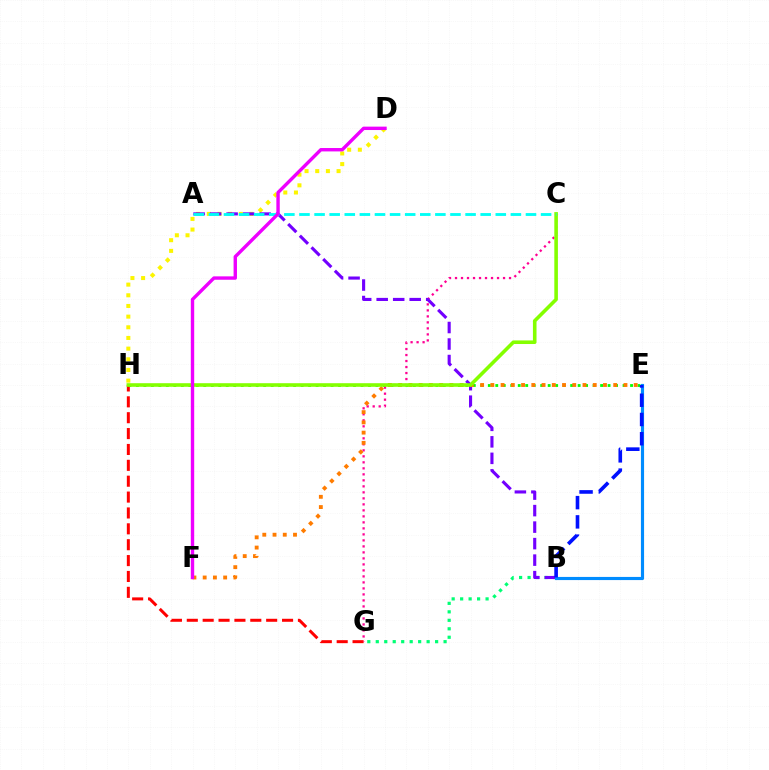{('B', 'G'): [{'color': '#00ff74', 'line_style': 'dotted', 'thickness': 2.3}], ('G', 'H'): [{'color': '#ff0000', 'line_style': 'dashed', 'thickness': 2.16}], ('E', 'H'): [{'color': '#08ff00', 'line_style': 'dotted', 'thickness': 2.03}], ('D', 'H'): [{'color': '#fcf500', 'line_style': 'dotted', 'thickness': 2.9}], ('C', 'G'): [{'color': '#ff0094', 'line_style': 'dotted', 'thickness': 1.63}], ('A', 'B'): [{'color': '#7200ff', 'line_style': 'dashed', 'thickness': 2.24}], ('B', 'E'): [{'color': '#008cff', 'line_style': 'solid', 'thickness': 2.26}, {'color': '#0010ff', 'line_style': 'dashed', 'thickness': 2.62}], ('E', 'F'): [{'color': '#ff7c00', 'line_style': 'dotted', 'thickness': 2.78}], ('C', 'H'): [{'color': '#84ff00', 'line_style': 'solid', 'thickness': 2.59}], ('A', 'C'): [{'color': '#00fff6', 'line_style': 'dashed', 'thickness': 2.05}], ('D', 'F'): [{'color': '#ee00ff', 'line_style': 'solid', 'thickness': 2.44}]}